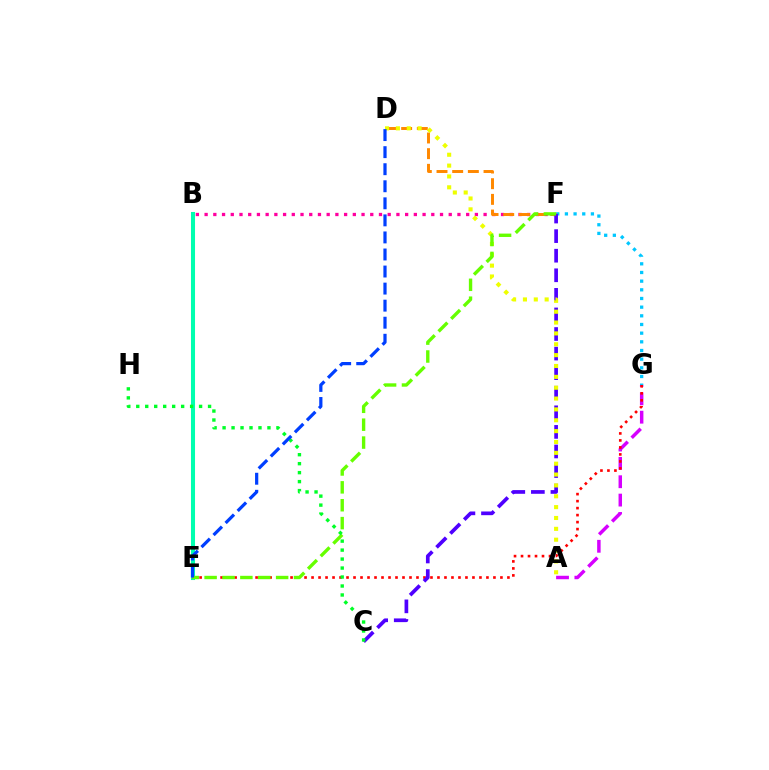{('B', 'F'): [{'color': '#ff00a0', 'line_style': 'dotted', 'thickness': 2.37}], ('B', 'E'): [{'color': '#00ffaf', 'line_style': 'solid', 'thickness': 2.92}], ('F', 'G'): [{'color': '#00c7ff', 'line_style': 'dotted', 'thickness': 2.35}], ('A', 'G'): [{'color': '#d600ff', 'line_style': 'dashed', 'thickness': 2.49}], ('D', 'F'): [{'color': '#ff8800', 'line_style': 'dashed', 'thickness': 2.13}], ('E', 'G'): [{'color': '#ff0000', 'line_style': 'dotted', 'thickness': 1.9}], ('C', 'F'): [{'color': '#4f00ff', 'line_style': 'dashed', 'thickness': 2.66}], ('A', 'D'): [{'color': '#eeff00', 'line_style': 'dotted', 'thickness': 2.95}], ('E', 'F'): [{'color': '#66ff00', 'line_style': 'dashed', 'thickness': 2.43}], ('C', 'H'): [{'color': '#00ff27', 'line_style': 'dotted', 'thickness': 2.44}], ('D', 'E'): [{'color': '#003fff', 'line_style': 'dashed', 'thickness': 2.32}]}